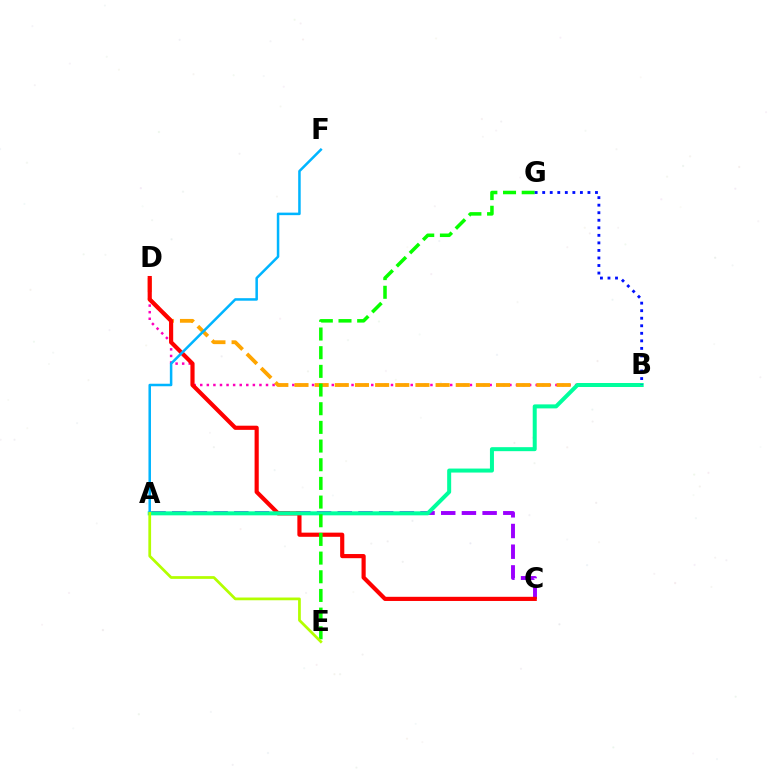{('B', 'D'): [{'color': '#ff00bd', 'line_style': 'dotted', 'thickness': 1.79}, {'color': '#ffa500', 'line_style': 'dashed', 'thickness': 2.74}], ('A', 'C'): [{'color': '#9b00ff', 'line_style': 'dashed', 'thickness': 2.81}], ('C', 'D'): [{'color': '#ff0000', 'line_style': 'solid', 'thickness': 3.0}], ('A', 'B'): [{'color': '#00ff9d', 'line_style': 'solid', 'thickness': 2.88}], ('E', 'G'): [{'color': '#08ff00', 'line_style': 'dashed', 'thickness': 2.54}], ('A', 'F'): [{'color': '#00b5ff', 'line_style': 'solid', 'thickness': 1.81}], ('A', 'E'): [{'color': '#b3ff00', 'line_style': 'solid', 'thickness': 1.98}], ('B', 'G'): [{'color': '#0010ff', 'line_style': 'dotted', 'thickness': 2.05}]}